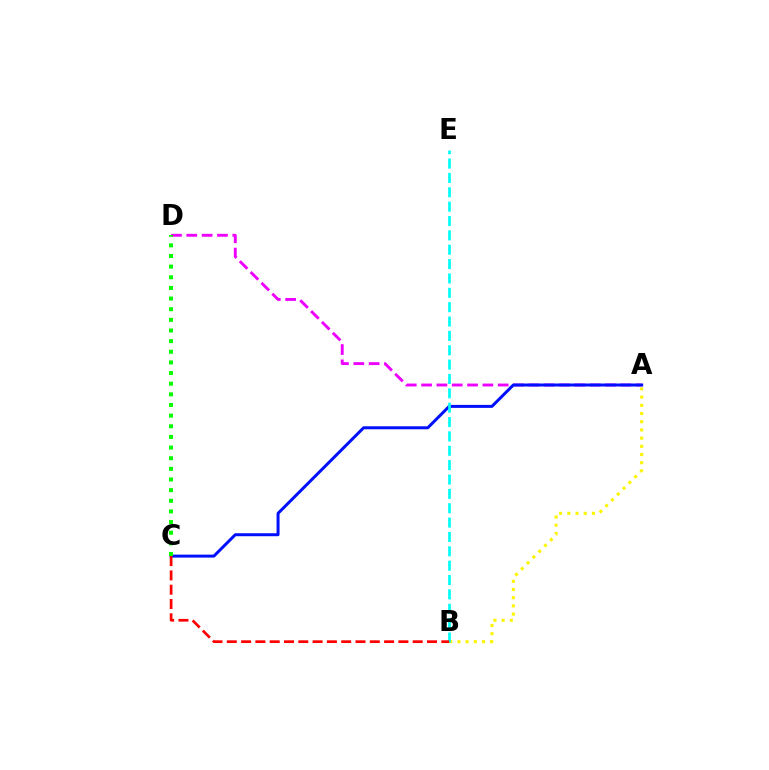{('A', 'B'): [{'color': '#fcf500', 'line_style': 'dotted', 'thickness': 2.23}], ('A', 'D'): [{'color': '#ee00ff', 'line_style': 'dashed', 'thickness': 2.08}], ('A', 'C'): [{'color': '#0010ff', 'line_style': 'solid', 'thickness': 2.15}], ('B', 'E'): [{'color': '#00fff6', 'line_style': 'dashed', 'thickness': 1.95}], ('B', 'C'): [{'color': '#ff0000', 'line_style': 'dashed', 'thickness': 1.94}], ('C', 'D'): [{'color': '#08ff00', 'line_style': 'dotted', 'thickness': 2.89}]}